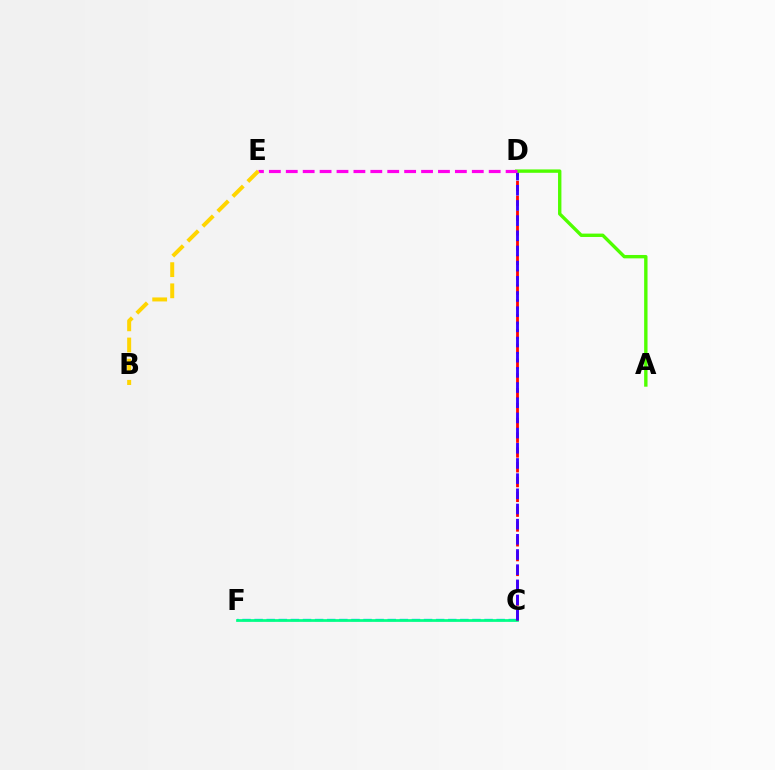{('C', 'F'): [{'color': '#009eff', 'line_style': 'dashed', 'thickness': 1.64}, {'color': '#00ff86', 'line_style': 'solid', 'thickness': 1.97}], ('C', 'D'): [{'color': '#ff0000', 'line_style': 'dashed', 'thickness': 2.01}, {'color': '#3700ff', 'line_style': 'dashed', 'thickness': 2.06}], ('A', 'D'): [{'color': '#4fff00', 'line_style': 'solid', 'thickness': 2.43}], ('D', 'E'): [{'color': '#ff00ed', 'line_style': 'dashed', 'thickness': 2.3}], ('B', 'E'): [{'color': '#ffd500', 'line_style': 'dashed', 'thickness': 2.88}]}